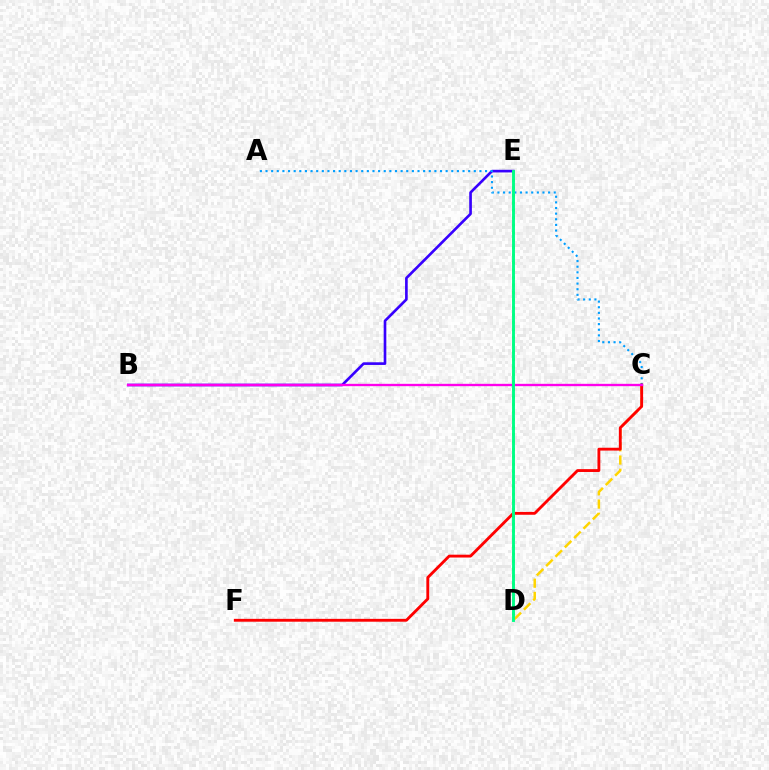{('C', 'D'): [{'color': '#ffd500', 'line_style': 'dashed', 'thickness': 1.8}], ('D', 'E'): [{'color': '#4fff00', 'line_style': 'dotted', 'thickness': 2.03}, {'color': '#00ff86', 'line_style': 'solid', 'thickness': 2.09}], ('B', 'E'): [{'color': '#3700ff', 'line_style': 'solid', 'thickness': 1.91}], ('A', 'C'): [{'color': '#009eff', 'line_style': 'dotted', 'thickness': 1.53}], ('C', 'F'): [{'color': '#ff0000', 'line_style': 'solid', 'thickness': 2.05}], ('B', 'C'): [{'color': '#ff00ed', 'line_style': 'solid', 'thickness': 1.69}]}